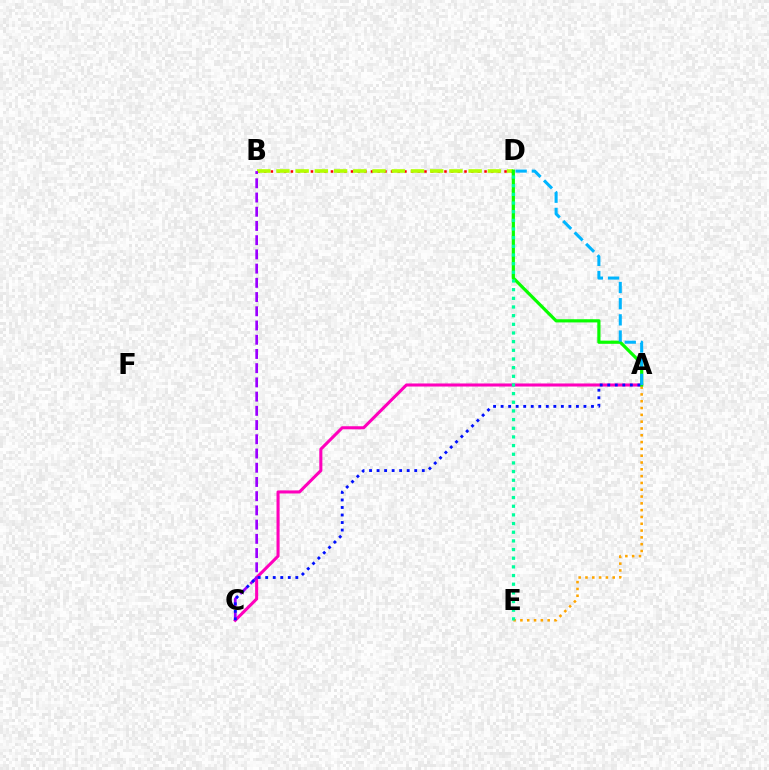{('B', 'D'): [{'color': '#ff0000', 'line_style': 'dotted', 'thickness': 1.81}, {'color': '#b3ff00', 'line_style': 'dashed', 'thickness': 2.61}], ('A', 'C'): [{'color': '#ff00bd', 'line_style': 'solid', 'thickness': 2.21}, {'color': '#0010ff', 'line_style': 'dotted', 'thickness': 2.05}], ('A', 'E'): [{'color': '#ffa500', 'line_style': 'dotted', 'thickness': 1.85}], ('A', 'D'): [{'color': '#08ff00', 'line_style': 'solid', 'thickness': 2.29}, {'color': '#00b5ff', 'line_style': 'dashed', 'thickness': 2.2}], ('D', 'E'): [{'color': '#00ff9d', 'line_style': 'dotted', 'thickness': 2.35}], ('B', 'C'): [{'color': '#9b00ff', 'line_style': 'dashed', 'thickness': 1.93}]}